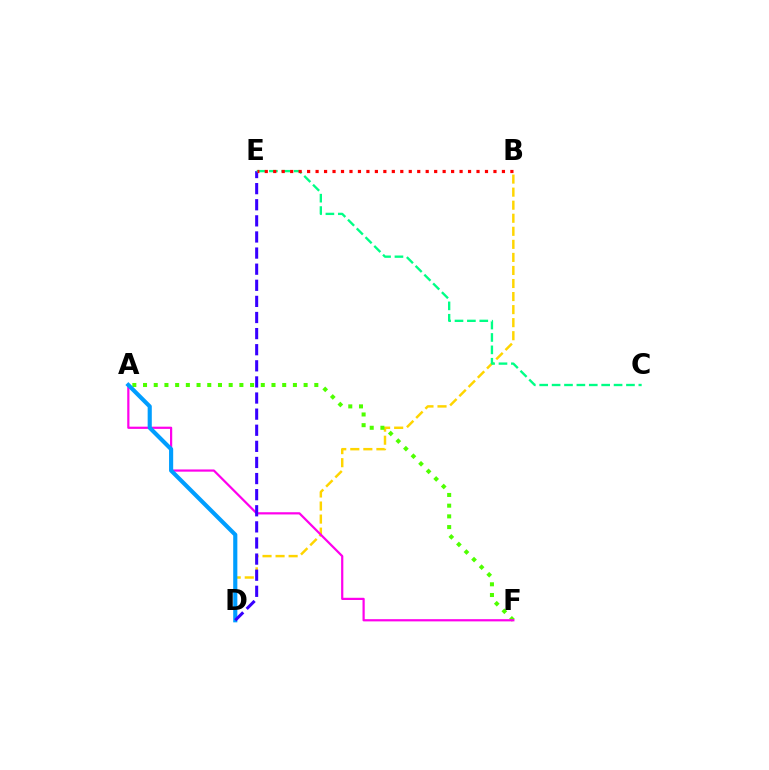{('B', 'D'): [{'color': '#ffd500', 'line_style': 'dashed', 'thickness': 1.77}], ('A', 'F'): [{'color': '#4fff00', 'line_style': 'dotted', 'thickness': 2.91}, {'color': '#ff00ed', 'line_style': 'solid', 'thickness': 1.6}], ('A', 'D'): [{'color': '#009eff', 'line_style': 'solid', 'thickness': 2.98}], ('D', 'E'): [{'color': '#3700ff', 'line_style': 'dashed', 'thickness': 2.19}], ('C', 'E'): [{'color': '#00ff86', 'line_style': 'dashed', 'thickness': 1.68}], ('B', 'E'): [{'color': '#ff0000', 'line_style': 'dotted', 'thickness': 2.3}]}